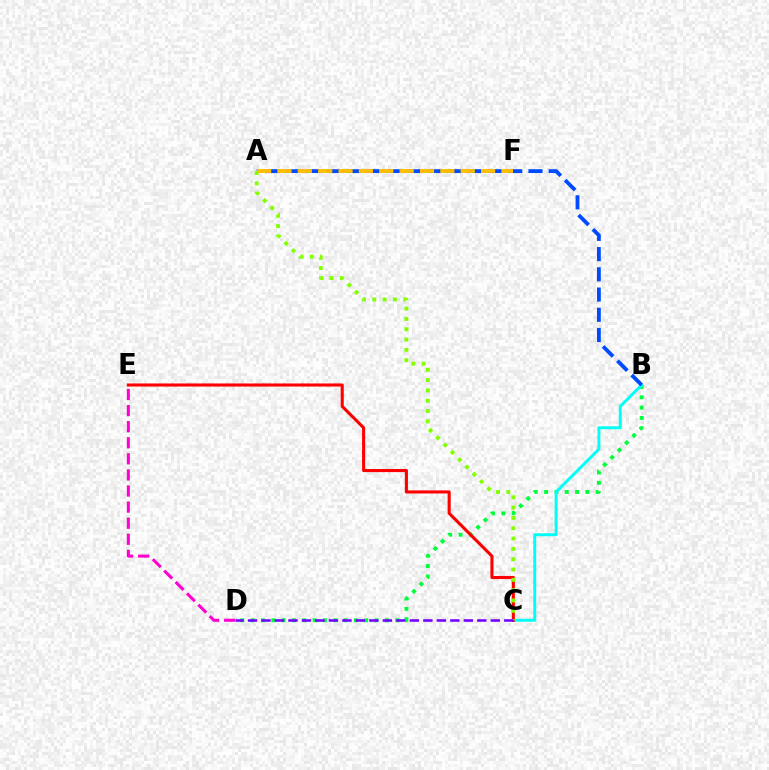{('B', 'D'): [{'color': '#00ff39', 'line_style': 'dotted', 'thickness': 2.81}], ('B', 'C'): [{'color': '#00fff6', 'line_style': 'solid', 'thickness': 2.12}], ('A', 'B'): [{'color': '#004bff', 'line_style': 'dashed', 'thickness': 2.75}], ('D', 'E'): [{'color': '#ff00cf', 'line_style': 'dashed', 'thickness': 2.18}], ('C', 'E'): [{'color': '#ff0000', 'line_style': 'solid', 'thickness': 2.22}], ('A', 'C'): [{'color': '#84ff00', 'line_style': 'dotted', 'thickness': 2.8}], ('A', 'F'): [{'color': '#ffbd00', 'line_style': 'dashed', 'thickness': 2.77}], ('C', 'D'): [{'color': '#7200ff', 'line_style': 'dashed', 'thickness': 1.83}]}